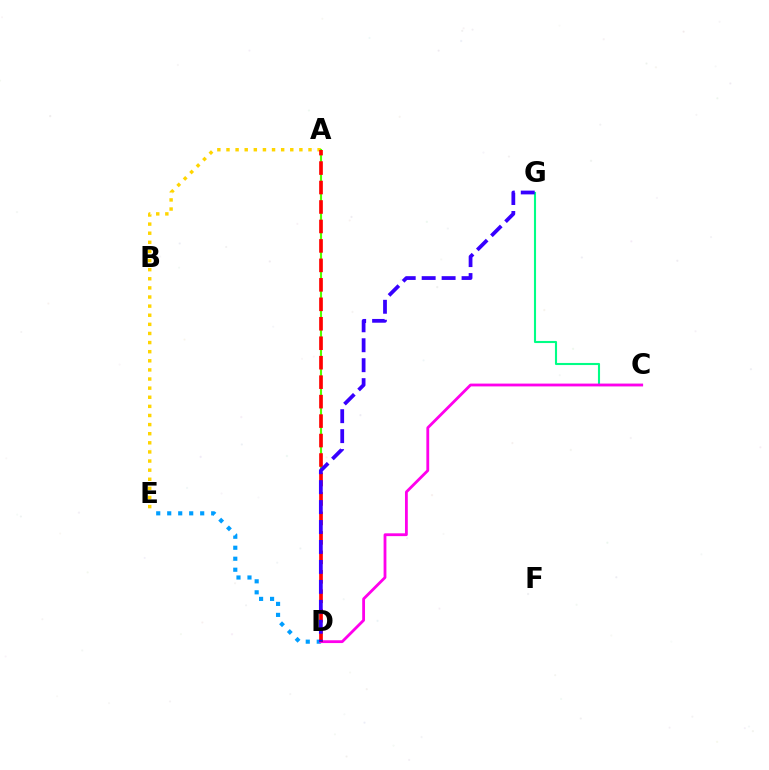{('A', 'E'): [{'color': '#ffd500', 'line_style': 'dotted', 'thickness': 2.48}], ('D', 'E'): [{'color': '#009eff', 'line_style': 'dotted', 'thickness': 2.99}], ('C', 'G'): [{'color': '#00ff86', 'line_style': 'solid', 'thickness': 1.52}], ('A', 'D'): [{'color': '#4fff00', 'line_style': 'solid', 'thickness': 1.53}, {'color': '#ff0000', 'line_style': 'dashed', 'thickness': 2.64}], ('C', 'D'): [{'color': '#ff00ed', 'line_style': 'solid', 'thickness': 2.02}], ('D', 'G'): [{'color': '#3700ff', 'line_style': 'dashed', 'thickness': 2.71}]}